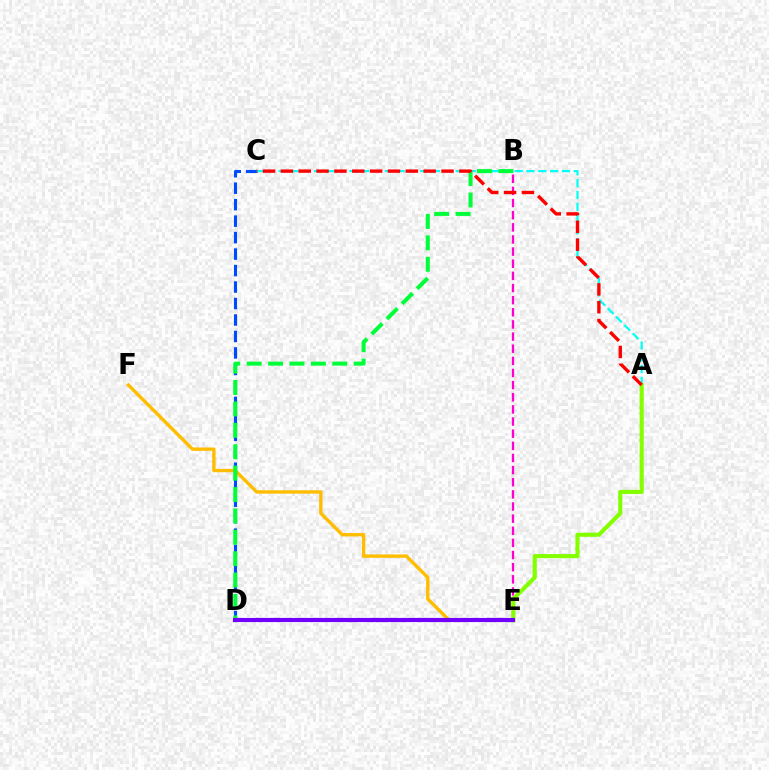{('B', 'E'): [{'color': '#ff00cf', 'line_style': 'dashed', 'thickness': 1.65}], ('E', 'F'): [{'color': '#ffbd00', 'line_style': 'solid', 'thickness': 2.42}], ('C', 'D'): [{'color': '#004bff', 'line_style': 'dashed', 'thickness': 2.24}], ('A', 'C'): [{'color': '#00fff6', 'line_style': 'dashed', 'thickness': 1.6}, {'color': '#ff0000', 'line_style': 'dashed', 'thickness': 2.42}], ('B', 'D'): [{'color': '#00ff39', 'line_style': 'dashed', 'thickness': 2.91}], ('A', 'E'): [{'color': '#84ff00', 'line_style': 'solid', 'thickness': 2.97}], ('D', 'E'): [{'color': '#7200ff', 'line_style': 'solid', 'thickness': 2.99}]}